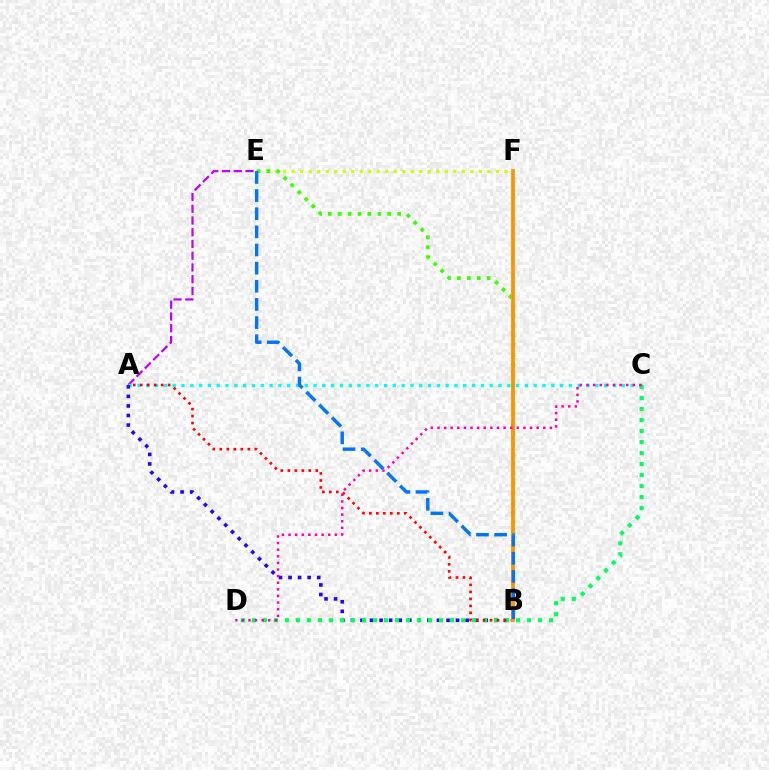{('E', 'F'): [{'color': '#d1ff00', 'line_style': 'dotted', 'thickness': 2.31}], ('A', 'E'): [{'color': '#b900ff', 'line_style': 'dashed', 'thickness': 1.59}], ('A', 'C'): [{'color': '#00fff6', 'line_style': 'dotted', 'thickness': 2.39}], ('A', 'B'): [{'color': '#2500ff', 'line_style': 'dotted', 'thickness': 2.6}, {'color': '#ff0000', 'line_style': 'dotted', 'thickness': 1.9}], ('C', 'D'): [{'color': '#00ff5c', 'line_style': 'dotted', 'thickness': 2.99}, {'color': '#ff00ac', 'line_style': 'dotted', 'thickness': 1.8}], ('B', 'E'): [{'color': '#3dff00', 'line_style': 'dotted', 'thickness': 2.69}, {'color': '#0074ff', 'line_style': 'dashed', 'thickness': 2.46}], ('B', 'F'): [{'color': '#ff9400', 'line_style': 'solid', 'thickness': 2.72}]}